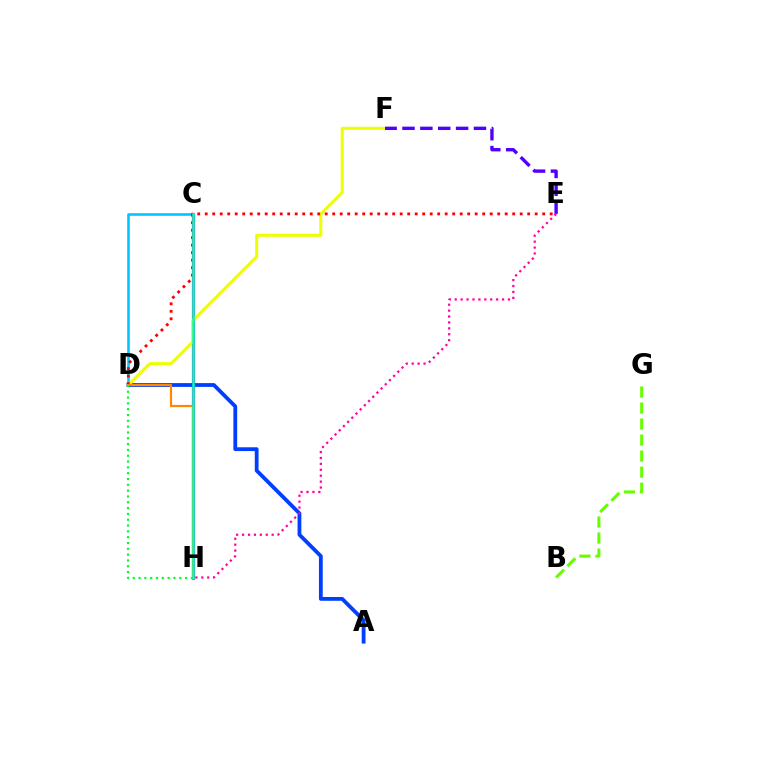{('C', 'H'): [{'color': '#d600ff', 'line_style': 'solid', 'thickness': 2.3}, {'color': '#00ffaf', 'line_style': 'solid', 'thickness': 1.84}], ('C', 'D'): [{'color': '#00c7ff', 'line_style': 'solid', 'thickness': 1.88}], ('A', 'D'): [{'color': '#003fff', 'line_style': 'solid', 'thickness': 2.73}], ('D', 'F'): [{'color': '#eeff00', 'line_style': 'solid', 'thickness': 2.19}], ('D', 'E'): [{'color': '#ff0000', 'line_style': 'dotted', 'thickness': 2.04}], ('D', 'H'): [{'color': '#ff8800', 'line_style': 'solid', 'thickness': 1.56}, {'color': '#00ff27', 'line_style': 'dotted', 'thickness': 1.58}], ('B', 'G'): [{'color': '#66ff00', 'line_style': 'dashed', 'thickness': 2.18}], ('E', 'F'): [{'color': '#4f00ff', 'line_style': 'dashed', 'thickness': 2.43}], ('E', 'H'): [{'color': '#ff00a0', 'line_style': 'dotted', 'thickness': 1.61}]}